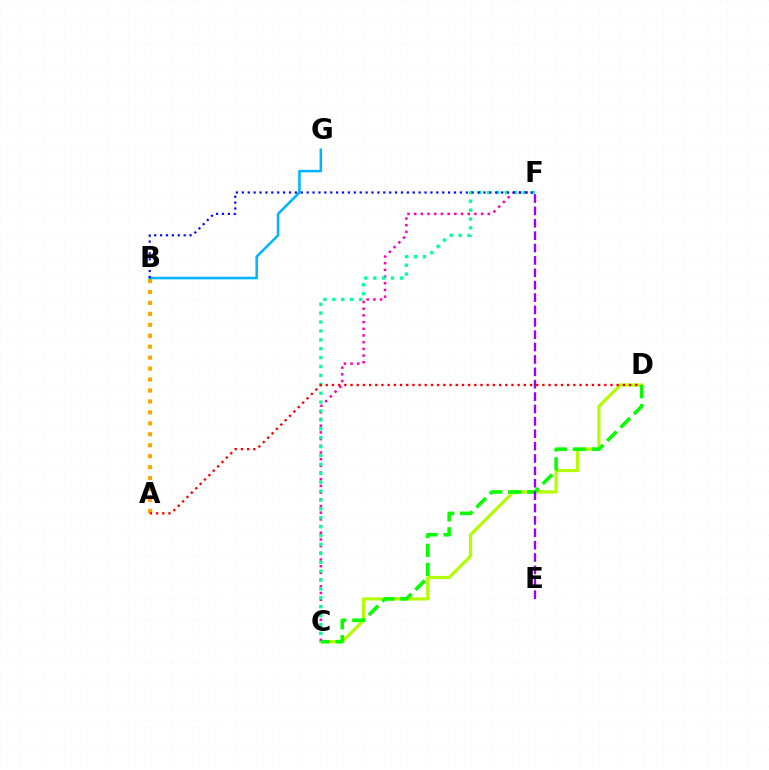{('C', 'D'): [{'color': '#b3ff00', 'line_style': 'solid', 'thickness': 2.31}, {'color': '#08ff00', 'line_style': 'dashed', 'thickness': 2.58}], ('C', 'F'): [{'color': '#ff00bd', 'line_style': 'dotted', 'thickness': 1.82}, {'color': '#00ff9d', 'line_style': 'dotted', 'thickness': 2.42}], ('A', 'B'): [{'color': '#ffa500', 'line_style': 'dotted', 'thickness': 2.97}], ('E', 'F'): [{'color': '#9b00ff', 'line_style': 'dashed', 'thickness': 1.68}], ('A', 'D'): [{'color': '#ff0000', 'line_style': 'dotted', 'thickness': 1.68}], ('B', 'G'): [{'color': '#00b5ff', 'line_style': 'solid', 'thickness': 1.83}], ('B', 'F'): [{'color': '#0010ff', 'line_style': 'dotted', 'thickness': 1.6}]}